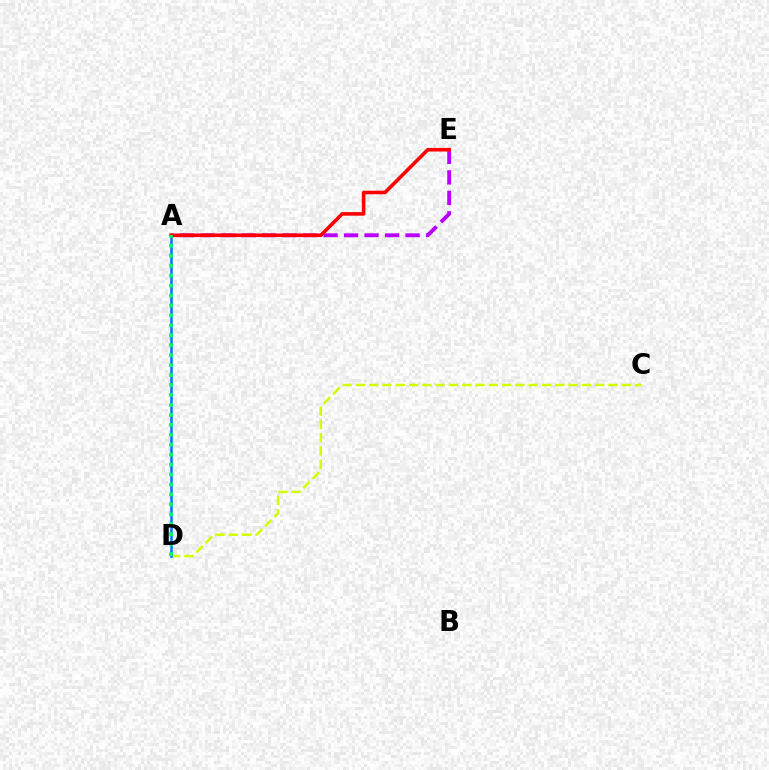{('C', 'D'): [{'color': '#d1ff00', 'line_style': 'dashed', 'thickness': 1.81}], ('A', 'D'): [{'color': '#0074ff', 'line_style': 'solid', 'thickness': 1.81}, {'color': '#00ff5c', 'line_style': 'dotted', 'thickness': 2.7}], ('A', 'E'): [{'color': '#b900ff', 'line_style': 'dashed', 'thickness': 2.78}, {'color': '#ff0000', 'line_style': 'solid', 'thickness': 2.58}]}